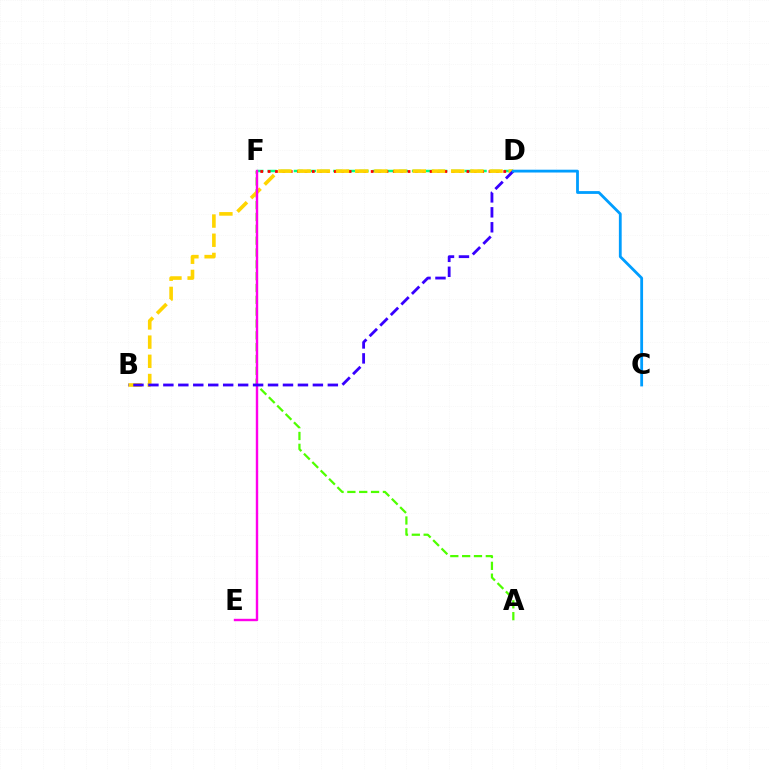{('A', 'F'): [{'color': '#4fff00', 'line_style': 'dashed', 'thickness': 1.61}], ('D', 'F'): [{'color': '#00ff86', 'line_style': 'dashed', 'thickness': 1.78}, {'color': '#ff0000', 'line_style': 'dotted', 'thickness': 2.0}], ('B', 'D'): [{'color': '#ffd500', 'line_style': 'dashed', 'thickness': 2.61}, {'color': '#3700ff', 'line_style': 'dashed', 'thickness': 2.03}], ('E', 'F'): [{'color': '#ff00ed', 'line_style': 'solid', 'thickness': 1.73}], ('C', 'D'): [{'color': '#009eff', 'line_style': 'solid', 'thickness': 2.02}]}